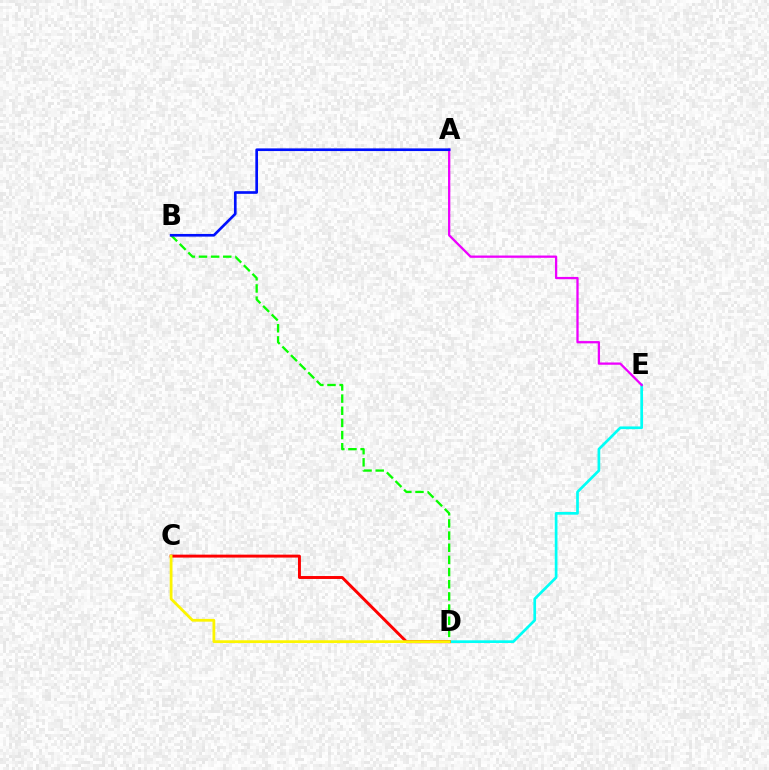{('D', 'E'): [{'color': '#00fff6', 'line_style': 'solid', 'thickness': 1.94}], ('C', 'D'): [{'color': '#ff0000', 'line_style': 'solid', 'thickness': 2.11}, {'color': '#fcf500', 'line_style': 'solid', 'thickness': 2.0}], ('B', 'D'): [{'color': '#08ff00', 'line_style': 'dashed', 'thickness': 1.65}], ('A', 'E'): [{'color': '#ee00ff', 'line_style': 'solid', 'thickness': 1.64}], ('A', 'B'): [{'color': '#0010ff', 'line_style': 'solid', 'thickness': 1.92}]}